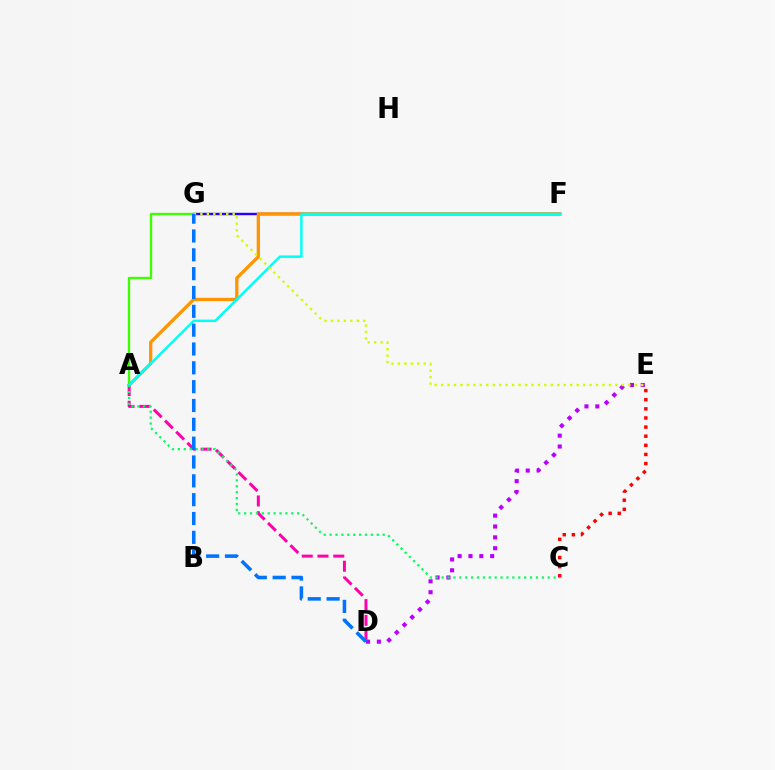{('F', 'G'): [{'color': '#2500ff', 'line_style': 'solid', 'thickness': 1.74}], ('A', 'G'): [{'color': '#3dff00', 'line_style': 'solid', 'thickness': 1.7}], ('D', 'E'): [{'color': '#b900ff', 'line_style': 'dotted', 'thickness': 2.95}], ('A', 'D'): [{'color': '#ff00ac', 'line_style': 'dashed', 'thickness': 2.14}], ('A', 'F'): [{'color': '#ff9400', 'line_style': 'solid', 'thickness': 2.36}, {'color': '#00fff6', 'line_style': 'solid', 'thickness': 1.77}], ('C', 'E'): [{'color': '#ff0000', 'line_style': 'dotted', 'thickness': 2.48}], ('A', 'C'): [{'color': '#00ff5c', 'line_style': 'dotted', 'thickness': 1.6}], ('E', 'G'): [{'color': '#d1ff00', 'line_style': 'dotted', 'thickness': 1.75}], ('D', 'G'): [{'color': '#0074ff', 'line_style': 'dashed', 'thickness': 2.56}]}